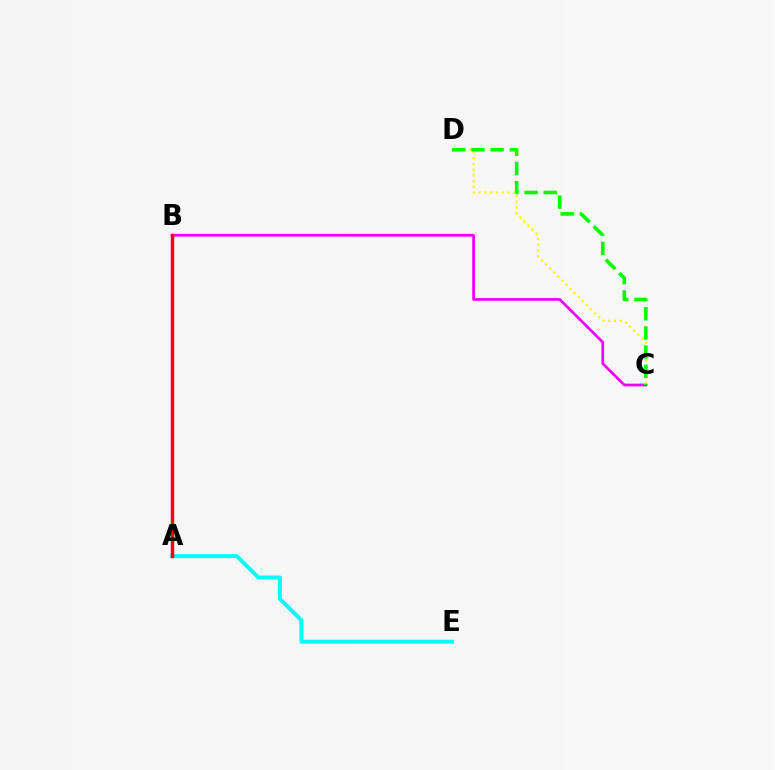{('A', 'B'): [{'color': '#0010ff', 'line_style': 'dotted', 'thickness': 1.83}, {'color': '#ff0000', 'line_style': 'solid', 'thickness': 2.46}], ('B', 'C'): [{'color': '#ee00ff', 'line_style': 'solid', 'thickness': 1.97}], ('C', 'D'): [{'color': '#fcf500', 'line_style': 'dotted', 'thickness': 1.57}, {'color': '#08ff00', 'line_style': 'dashed', 'thickness': 2.6}], ('A', 'E'): [{'color': '#00fff6', 'line_style': 'solid', 'thickness': 2.85}]}